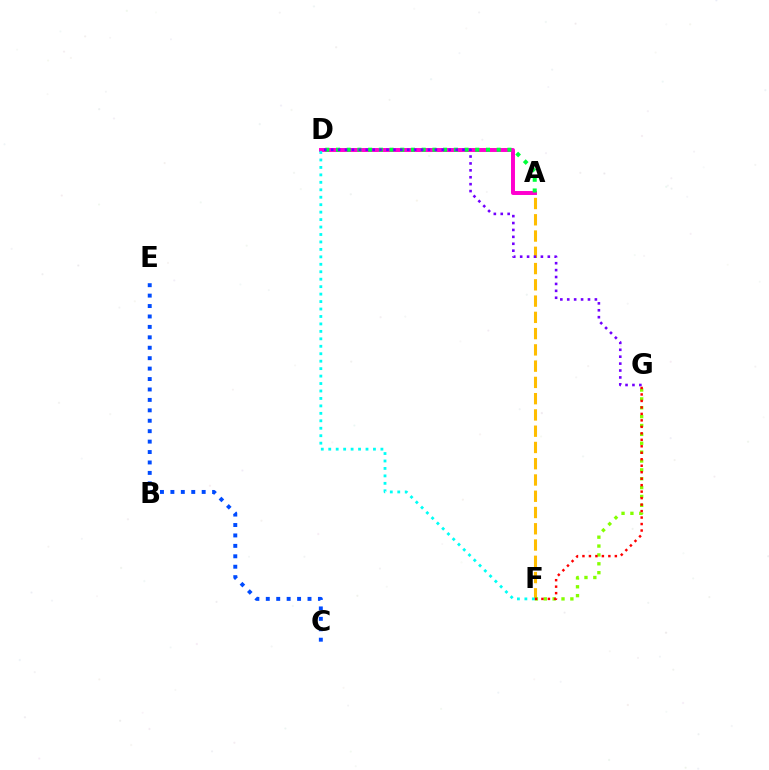{('A', 'D'): [{'color': '#ff00cf', 'line_style': 'solid', 'thickness': 2.85}, {'color': '#00ff39', 'line_style': 'dotted', 'thickness': 2.91}], ('A', 'F'): [{'color': '#ffbd00', 'line_style': 'dashed', 'thickness': 2.21}], ('F', 'G'): [{'color': '#84ff00', 'line_style': 'dotted', 'thickness': 2.41}, {'color': '#ff0000', 'line_style': 'dotted', 'thickness': 1.76}], ('C', 'E'): [{'color': '#004bff', 'line_style': 'dotted', 'thickness': 2.83}], ('D', 'G'): [{'color': '#7200ff', 'line_style': 'dotted', 'thickness': 1.88}], ('D', 'F'): [{'color': '#00fff6', 'line_style': 'dotted', 'thickness': 2.02}]}